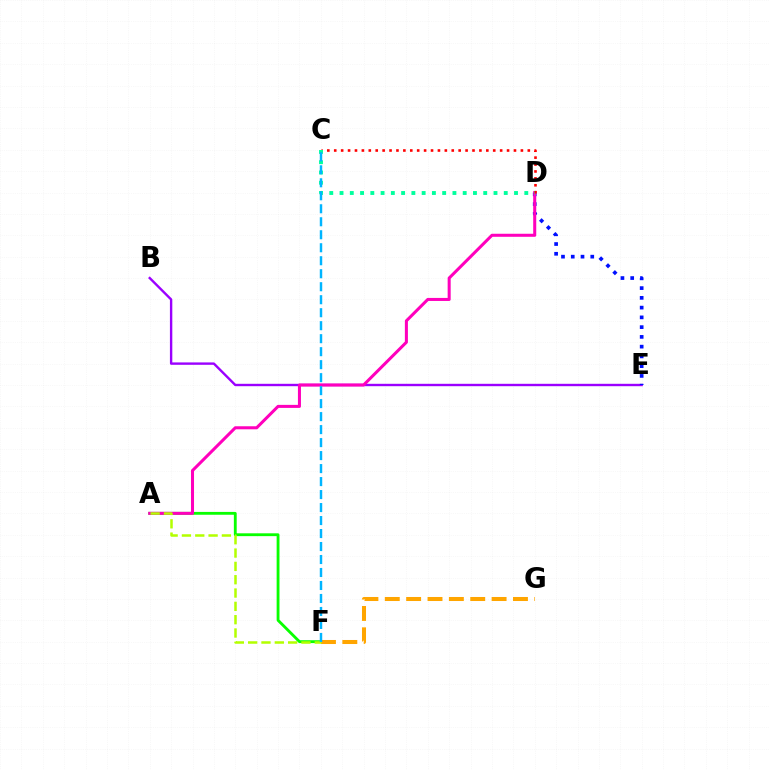{('B', 'E'): [{'color': '#9b00ff', 'line_style': 'solid', 'thickness': 1.72}], ('A', 'F'): [{'color': '#08ff00', 'line_style': 'solid', 'thickness': 2.04}, {'color': '#b3ff00', 'line_style': 'dashed', 'thickness': 1.81}], ('D', 'E'): [{'color': '#0010ff', 'line_style': 'dotted', 'thickness': 2.65}], ('A', 'D'): [{'color': '#ff00bd', 'line_style': 'solid', 'thickness': 2.19}], ('F', 'G'): [{'color': '#ffa500', 'line_style': 'dashed', 'thickness': 2.9}], ('C', 'D'): [{'color': '#ff0000', 'line_style': 'dotted', 'thickness': 1.88}, {'color': '#00ff9d', 'line_style': 'dotted', 'thickness': 2.79}], ('C', 'F'): [{'color': '#00b5ff', 'line_style': 'dashed', 'thickness': 1.76}]}